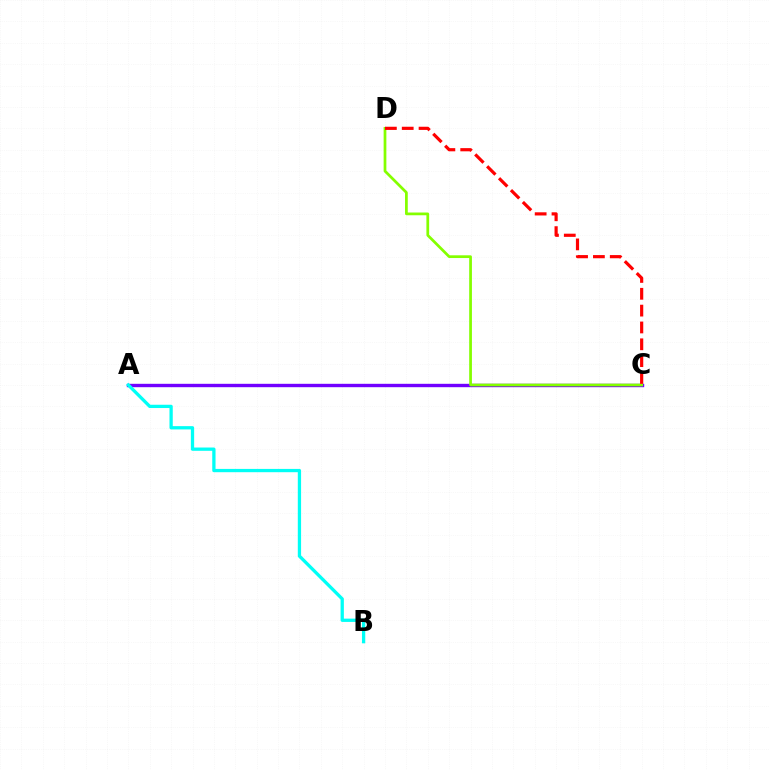{('A', 'C'): [{'color': '#7200ff', 'line_style': 'solid', 'thickness': 2.43}], ('C', 'D'): [{'color': '#84ff00', 'line_style': 'solid', 'thickness': 1.97}, {'color': '#ff0000', 'line_style': 'dashed', 'thickness': 2.29}], ('A', 'B'): [{'color': '#00fff6', 'line_style': 'solid', 'thickness': 2.37}]}